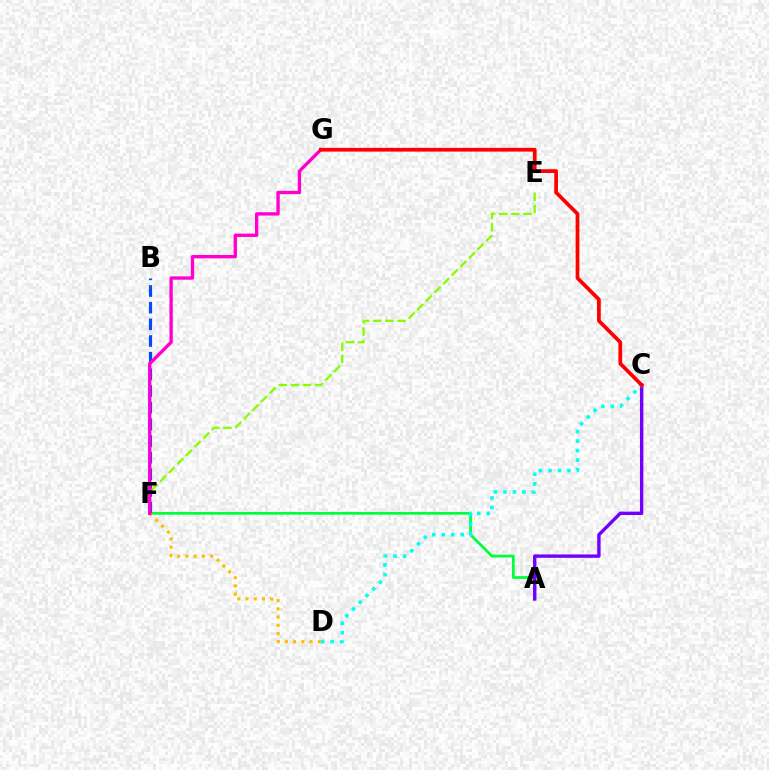{('A', 'F'): [{'color': '#00ff39', 'line_style': 'solid', 'thickness': 1.97}], ('B', 'F'): [{'color': '#004bff', 'line_style': 'dashed', 'thickness': 2.26}], ('A', 'C'): [{'color': '#7200ff', 'line_style': 'solid', 'thickness': 2.45}], ('D', 'F'): [{'color': '#ffbd00', 'line_style': 'dotted', 'thickness': 2.23}], ('C', 'D'): [{'color': '#00fff6', 'line_style': 'dotted', 'thickness': 2.58}], ('E', 'F'): [{'color': '#84ff00', 'line_style': 'dashed', 'thickness': 1.65}], ('F', 'G'): [{'color': '#ff00cf', 'line_style': 'solid', 'thickness': 2.42}], ('C', 'G'): [{'color': '#ff0000', 'line_style': 'solid', 'thickness': 2.69}]}